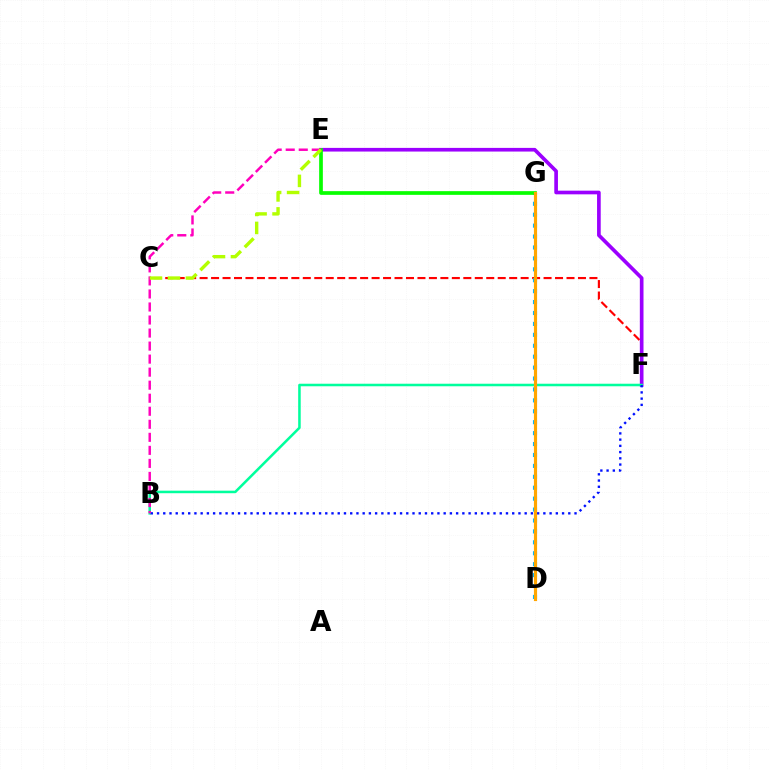{('C', 'F'): [{'color': '#ff0000', 'line_style': 'dashed', 'thickness': 1.56}], ('E', 'F'): [{'color': '#9b00ff', 'line_style': 'solid', 'thickness': 2.64}], ('D', 'G'): [{'color': '#00b5ff', 'line_style': 'dotted', 'thickness': 2.97}, {'color': '#ffa500', 'line_style': 'solid', 'thickness': 2.28}], ('B', 'F'): [{'color': '#00ff9d', 'line_style': 'solid', 'thickness': 1.83}, {'color': '#0010ff', 'line_style': 'dotted', 'thickness': 1.69}], ('E', 'G'): [{'color': '#08ff00', 'line_style': 'solid', 'thickness': 2.66}], ('B', 'E'): [{'color': '#ff00bd', 'line_style': 'dashed', 'thickness': 1.77}], ('C', 'E'): [{'color': '#b3ff00', 'line_style': 'dashed', 'thickness': 2.44}]}